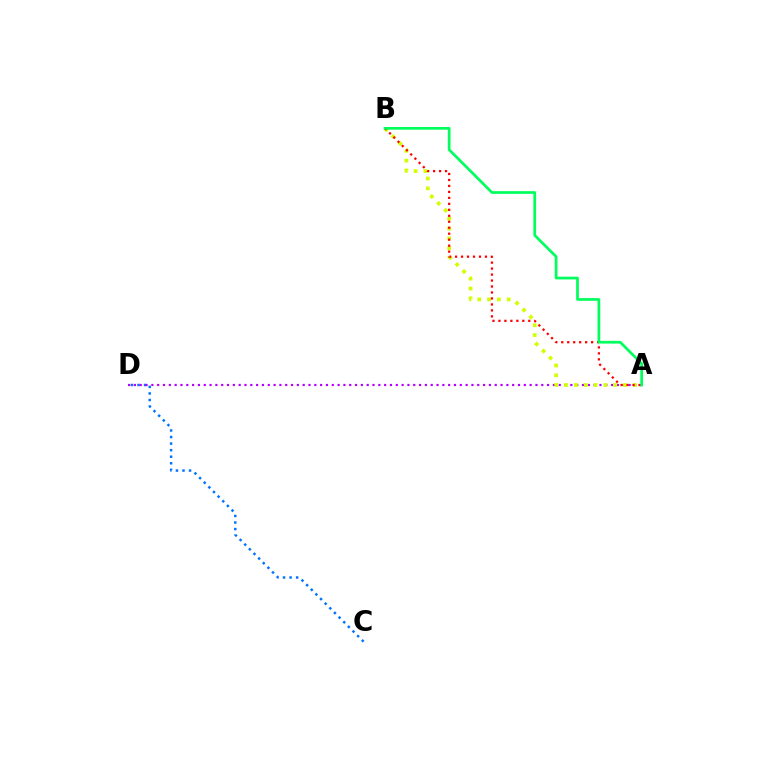{('C', 'D'): [{'color': '#0074ff', 'line_style': 'dotted', 'thickness': 1.78}], ('A', 'D'): [{'color': '#b900ff', 'line_style': 'dotted', 'thickness': 1.58}], ('A', 'B'): [{'color': '#d1ff00', 'line_style': 'dotted', 'thickness': 2.67}, {'color': '#ff0000', 'line_style': 'dotted', 'thickness': 1.62}, {'color': '#00ff5c', 'line_style': 'solid', 'thickness': 1.96}]}